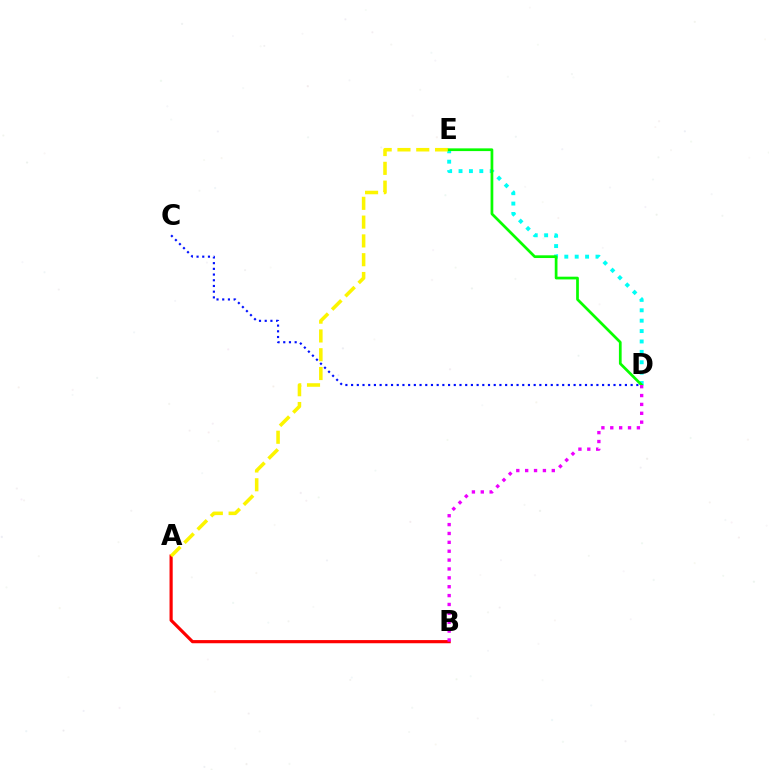{('D', 'E'): [{'color': '#00fff6', 'line_style': 'dotted', 'thickness': 2.82}, {'color': '#08ff00', 'line_style': 'solid', 'thickness': 1.96}], ('A', 'B'): [{'color': '#ff0000', 'line_style': 'solid', 'thickness': 2.28}], ('A', 'E'): [{'color': '#fcf500', 'line_style': 'dashed', 'thickness': 2.55}], ('C', 'D'): [{'color': '#0010ff', 'line_style': 'dotted', 'thickness': 1.55}], ('B', 'D'): [{'color': '#ee00ff', 'line_style': 'dotted', 'thickness': 2.41}]}